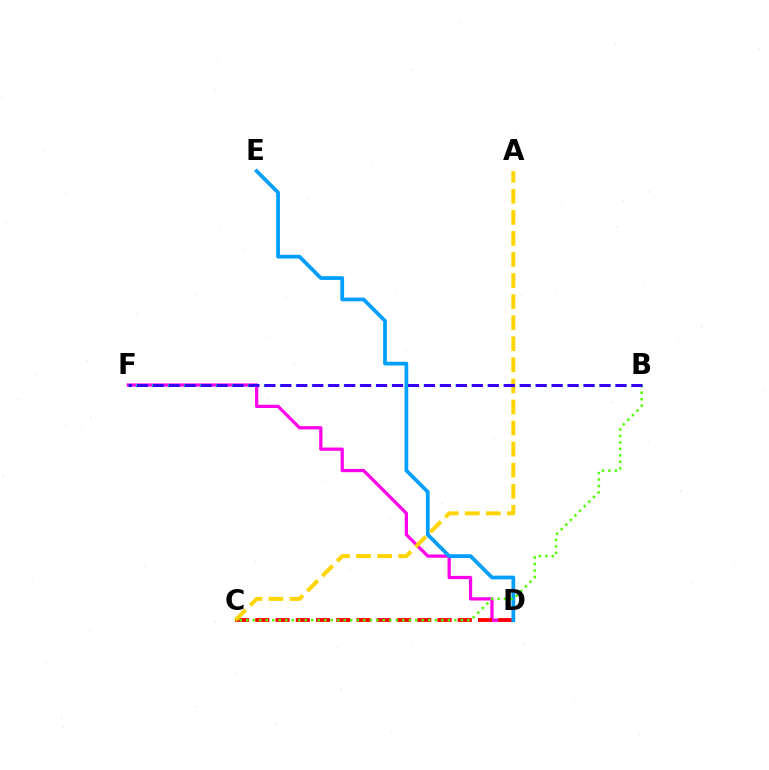{('D', 'F'): [{'color': '#ff00ed', 'line_style': 'solid', 'thickness': 2.34}], ('C', 'D'): [{'color': '#ff0000', 'line_style': 'dashed', 'thickness': 2.75}], ('D', 'E'): [{'color': '#009eff', 'line_style': 'solid', 'thickness': 2.69}], ('B', 'F'): [{'color': '#00ff86', 'line_style': 'dotted', 'thickness': 2.17}, {'color': '#3700ff', 'line_style': 'dashed', 'thickness': 2.17}], ('A', 'C'): [{'color': '#ffd500', 'line_style': 'dashed', 'thickness': 2.86}], ('B', 'C'): [{'color': '#4fff00', 'line_style': 'dotted', 'thickness': 1.77}]}